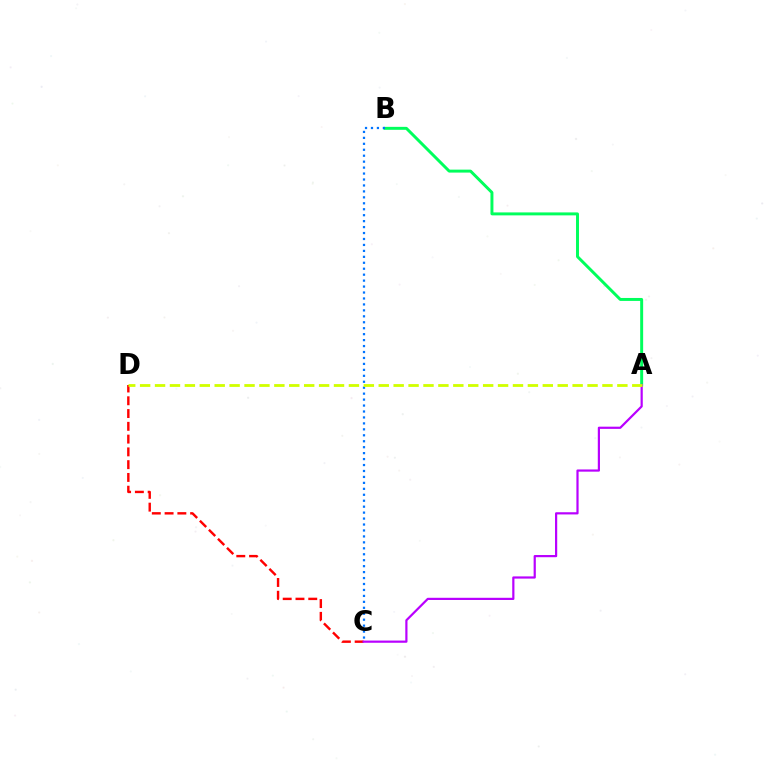{('C', 'D'): [{'color': '#ff0000', 'line_style': 'dashed', 'thickness': 1.74}], ('A', 'B'): [{'color': '#00ff5c', 'line_style': 'solid', 'thickness': 2.13}], ('A', 'C'): [{'color': '#b900ff', 'line_style': 'solid', 'thickness': 1.58}], ('B', 'C'): [{'color': '#0074ff', 'line_style': 'dotted', 'thickness': 1.62}], ('A', 'D'): [{'color': '#d1ff00', 'line_style': 'dashed', 'thickness': 2.03}]}